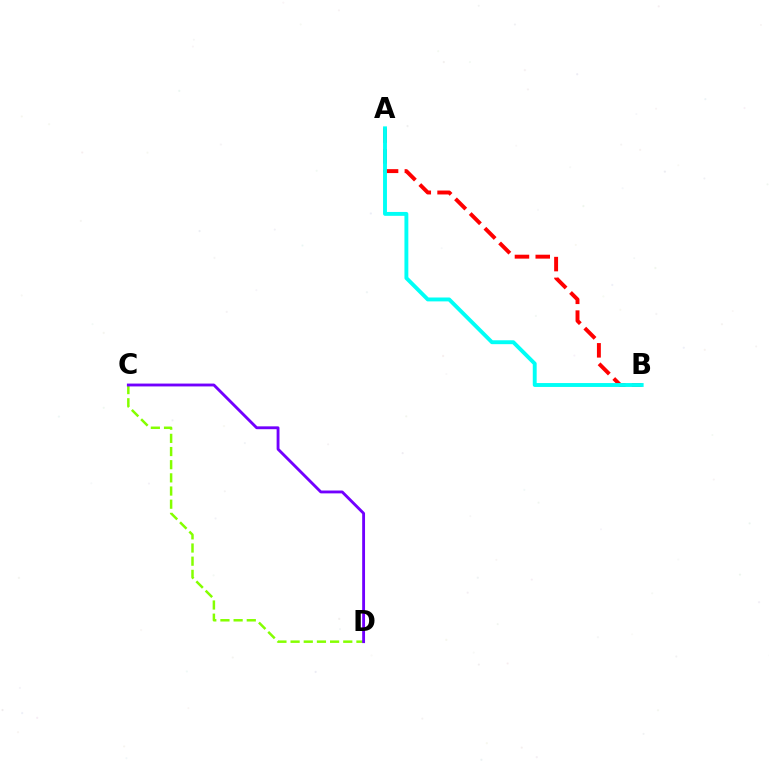{('A', 'B'): [{'color': '#ff0000', 'line_style': 'dashed', 'thickness': 2.82}, {'color': '#00fff6', 'line_style': 'solid', 'thickness': 2.8}], ('C', 'D'): [{'color': '#84ff00', 'line_style': 'dashed', 'thickness': 1.79}, {'color': '#7200ff', 'line_style': 'solid', 'thickness': 2.05}]}